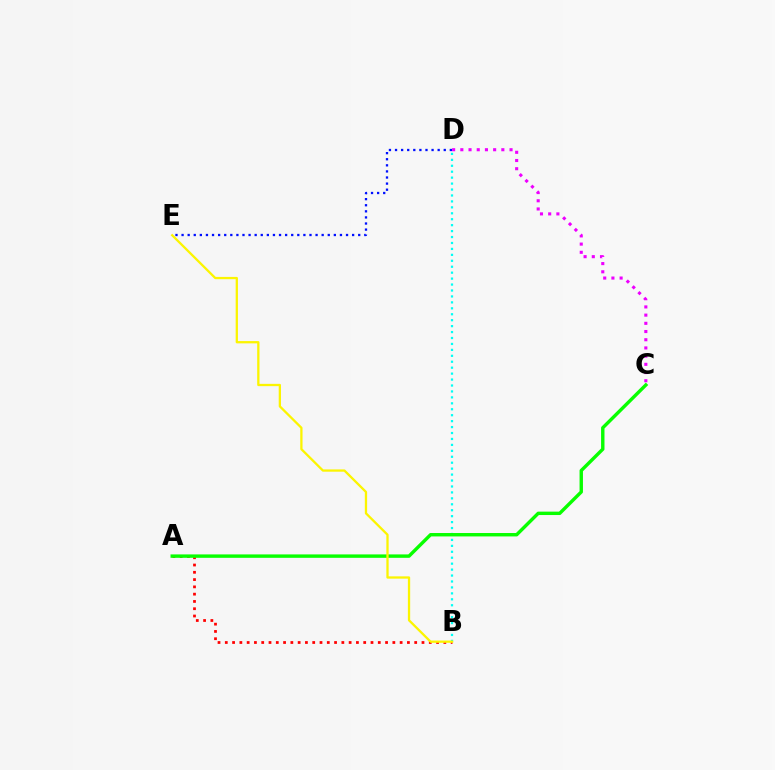{('D', 'E'): [{'color': '#0010ff', 'line_style': 'dotted', 'thickness': 1.65}], ('C', 'D'): [{'color': '#ee00ff', 'line_style': 'dotted', 'thickness': 2.23}], ('A', 'B'): [{'color': '#ff0000', 'line_style': 'dotted', 'thickness': 1.98}], ('B', 'D'): [{'color': '#00fff6', 'line_style': 'dotted', 'thickness': 1.61}], ('A', 'C'): [{'color': '#08ff00', 'line_style': 'solid', 'thickness': 2.45}], ('B', 'E'): [{'color': '#fcf500', 'line_style': 'solid', 'thickness': 1.65}]}